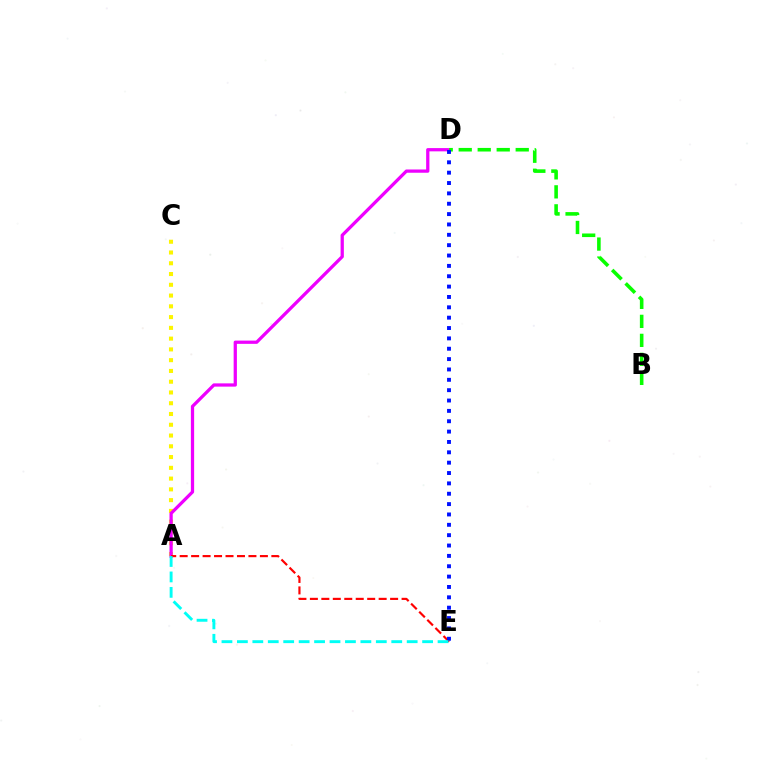{('A', 'C'): [{'color': '#fcf500', 'line_style': 'dotted', 'thickness': 2.93}], ('A', 'D'): [{'color': '#ee00ff', 'line_style': 'solid', 'thickness': 2.35}], ('A', 'E'): [{'color': '#ff0000', 'line_style': 'dashed', 'thickness': 1.56}, {'color': '#00fff6', 'line_style': 'dashed', 'thickness': 2.1}], ('B', 'D'): [{'color': '#08ff00', 'line_style': 'dashed', 'thickness': 2.58}], ('D', 'E'): [{'color': '#0010ff', 'line_style': 'dotted', 'thickness': 2.81}]}